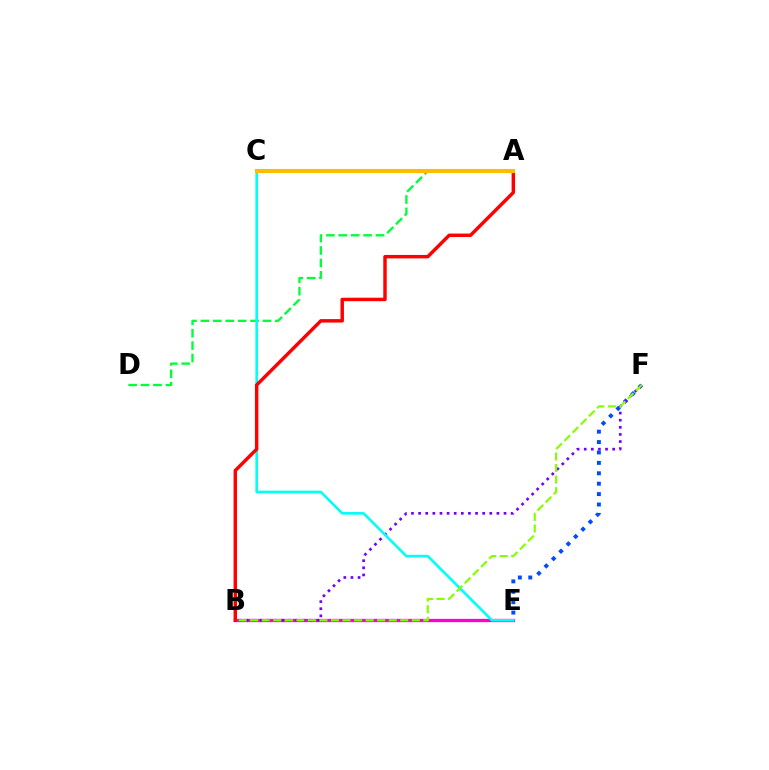{('B', 'E'): [{'color': '#ff00cf', 'line_style': 'solid', 'thickness': 2.36}], ('A', 'D'): [{'color': '#00ff39', 'line_style': 'dashed', 'thickness': 1.69}], ('E', 'F'): [{'color': '#004bff', 'line_style': 'dotted', 'thickness': 2.83}], ('B', 'F'): [{'color': '#7200ff', 'line_style': 'dotted', 'thickness': 1.93}, {'color': '#84ff00', 'line_style': 'dashed', 'thickness': 1.57}], ('C', 'E'): [{'color': '#00fff6', 'line_style': 'solid', 'thickness': 1.88}], ('A', 'B'): [{'color': '#ff0000', 'line_style': 'solid', 'thickness': 2.48}], ('A', 'C'): [{'color': '#ffbd00', 'line_style': 'solid', 'thickness': 2.94}]}